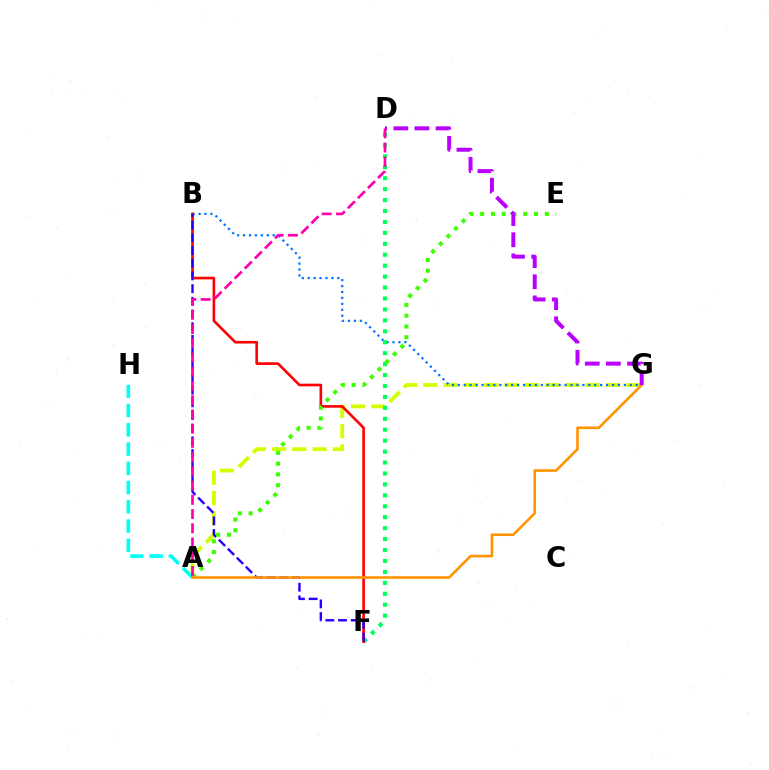{('A', 'G'): [{'color': '#d1ff00', 'line_style': 'dashed', 'thickness': 2.76}, {'color': '#ff9400', 'line_style': 'solid', 'thickness': 1.87}], ('B', 'G'): [{'color': '#0074ff', 'line_style': 'dotted', 'thickness': 1.61}], ('D', 'F'): [{'color': '#00ff5c', 'line_style': 'dotted', 'thickness': 2.97}], ('B', 'F'): [{'color': '#ff0000', 'line_style': 'solid', 'thickness': 1.9}, {'color': '#2500ff', 'line_style': 'dashed', 'thickness': 1.72}], ('A', 'H'): [{'color': '#00fff6', 'line_style': 'dashed', 'thickness': 2.62}], ('A', 'E'): [{'color': '#3dff00', 'line_style': 'dotted', 'thickness': 2.93}], ('A', 'D'): [{'color': '#ff00ac', 'line_style': 'dashed', 'thickness': 1.93}], ('D', 'G'): [{'color': '#b900ff', 'line_style': 'dashed', 'thickness': 2.87}]}